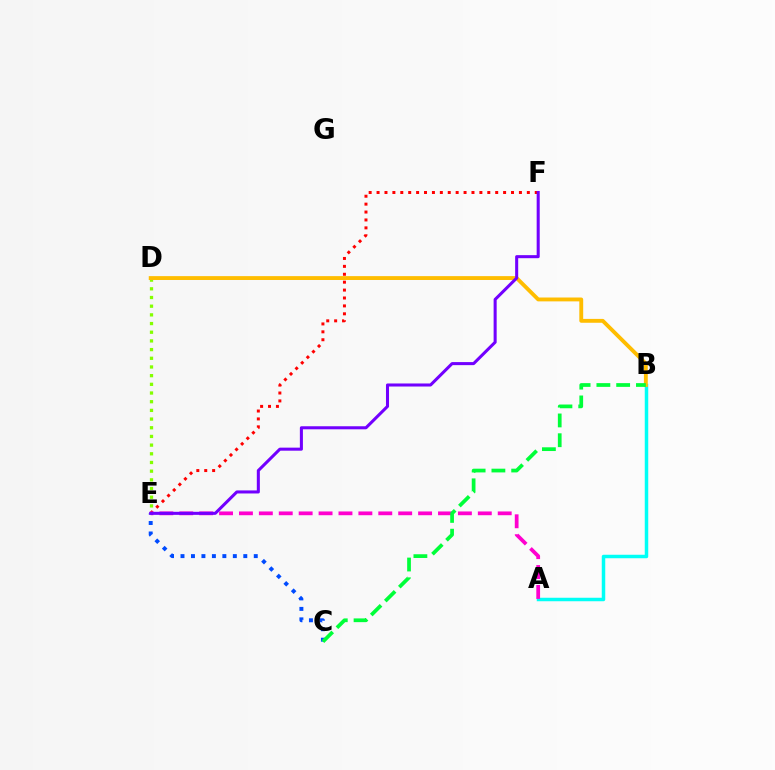{('D', 'E'): [{'color': '#84ff00', 'line_style': 'dotted', 'thickness': 2.36}], ('A', 'B'): [{'color': '#00fff6', 'line_style': 'solid', 'thickness': 2.51}], ('E', 'F'): [{'color': '#ff0000', 'line_style': 'dotted', 'thickness': 2.15}, {'color': '#7200ff', 'line_style': 'solid', 'thickness': 2.19}], ('A', 'E'): [{'color': '#ff00cf', 'line_style': 'dashed', 'thickness': 2.7}], ('B', 'D'): [{'color': '#ffbd00', 'line_style': 'solid', 'thickness': 2.78}], ('C', 'E'): [{'color': '#004bff', 'line_style': 'dotted', 'thickness': 2.84}], ('B', 'C'): [{'color': '#00ff39', 'line_style': 'dashed', 'thickness': 2.69}]}